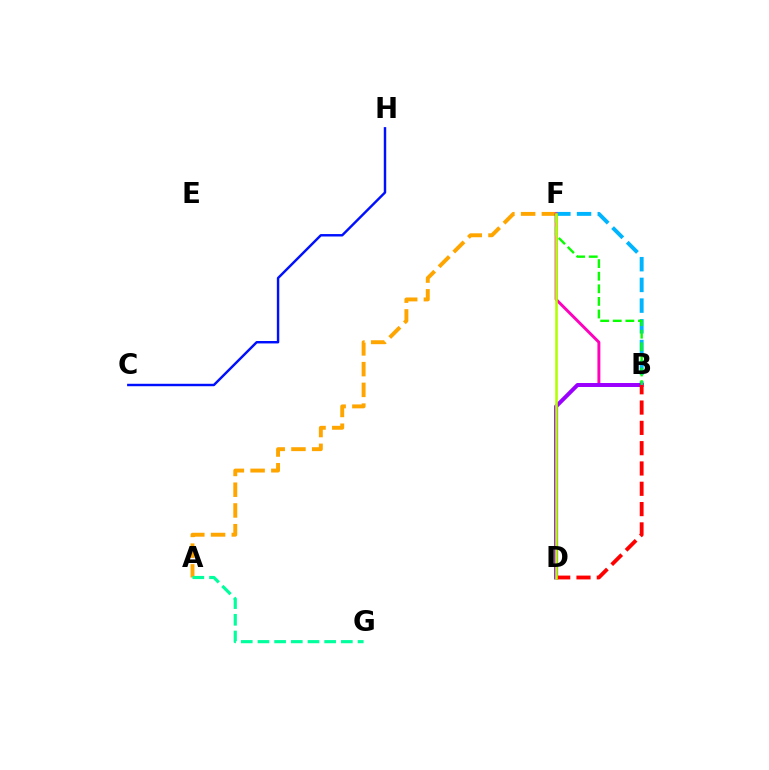{('A', 'F'): [{'color': '#ffa500', 'line_style': 'dashed', 'thickness': 2.82}], ('B', 'F'): [{'color': '#00b5ff', 'line_style': 'dashed', 'thickness': 2.81}, {'color': '#ff00bd', 'line_style': 'solid', 'thickness': 2.1}, {'color': '#08ff00', 'line_style': 'dashed', 'thickness': 1.71}], ('B', 'D'): [{'color': '#9b00ff', 'line_style': 'solid', 'thickness': 2.86}, {'color': '#ff0000', 'line_style': 'dashed', 'thickness': 2.76}], ('C', 'H'): [{'color': '#0010ff', 'line_style': 'solid', 'thickness': 1.75}], ('A', 'G'): [{'color': '#00ff9d', 'line_style': 'dashed', 'thickness': 2.27}], ('D', 'F'): [{'color': '#b3ff00', 'line_style': 'solid', 'thickness': 1.85}]}